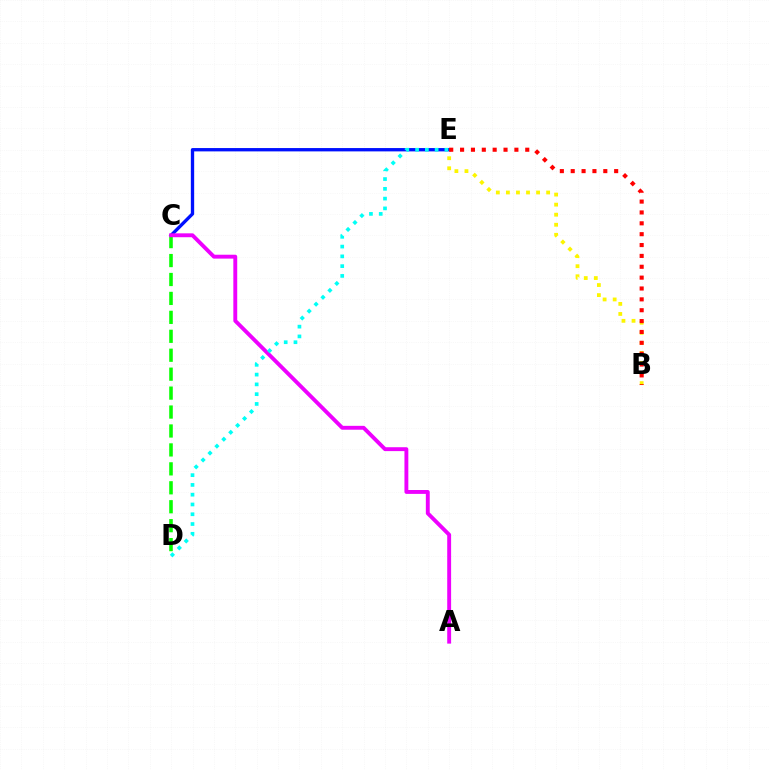{('B', 'E'): [{'color': '#fcf500', 'line_style': 'dotted', 'thickness': 2.73}, {'color': '#ff0000', 'line_style': 'dotted', 'thickness': 2.95}], ('C', 'E'): [{'color': '#0010ff', 'line_style': 'solid', 'thickness': 2.4}], ('C', 'D'): [{'color': '#08ff00', 'line_style': 'dashed', 'thickness': 2.57}], ('A', 'C'): [{'color': '#ee00ff', 'line_style': 'solid', 'thickness': 2.8}], ('D', 'E'): [{'color': '#00fff6', 'line_style': 'dotted', 'thickness': 2.66}]}